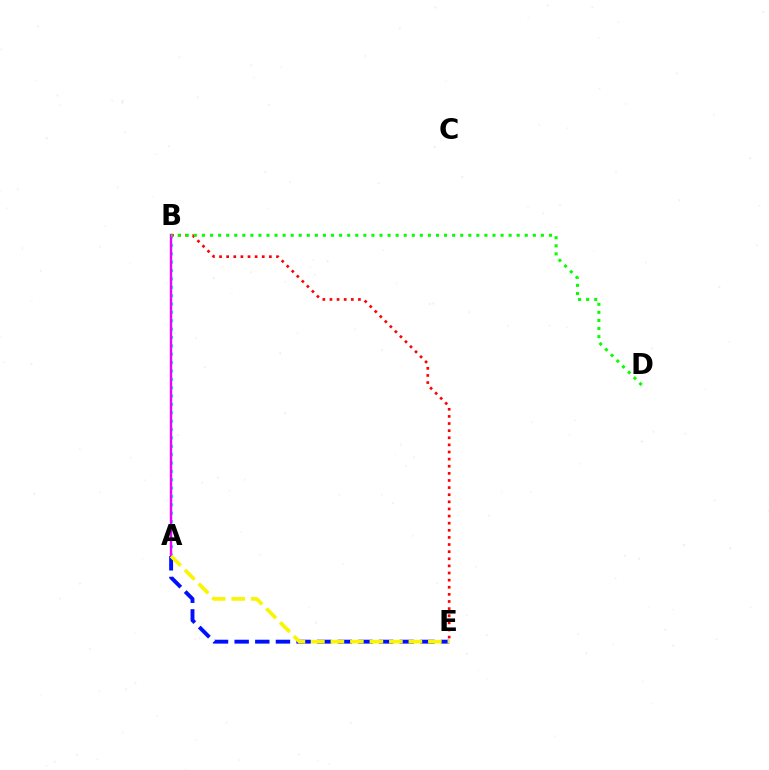{('A', 'B'): [{'color': '#00fff6', 'line_style': 'dotted', 'thickness': 2.27}, {'color': '#ee00ff', 'line_style': 'solid', 'thickness': 1.72}], ('B', 'E'): [{'color': '#ff0000', 'line_style': 'dotted', 'thickness': 1.93}], ('A', 'E'): [{'color': '#0010ff', 'line_style': 'dashed', 'thickness': 2.8}, {'color': '#fcf500', 'line_style': 'dashed', 'thickness': 2.65}], ('B', 'D'): [{'color': '#08ff00', 'line_style': 'dotted', 'thickness': 2.19}]}